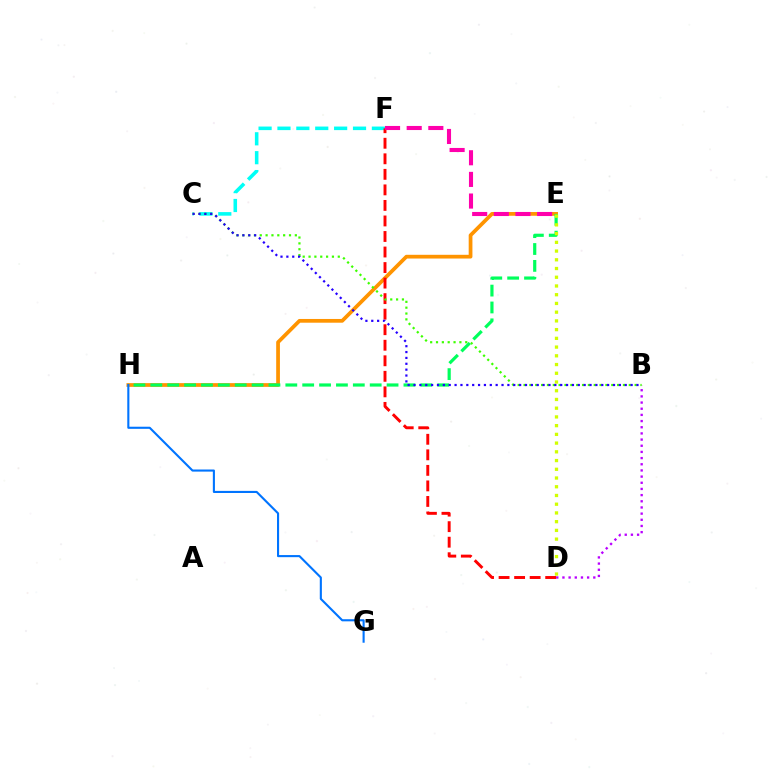{('B', 'D'): [{'color': '#b900ff', 'line_style': 'dotted', 'thickness': 1.68}], ('E', 'H'): [{'color': '#ff9400', 'line_style': 'solid', 'thickness': 2.69}, {'color': '#00ff5c', 'line_style': 'dashed', 'thickness': 2.29}], ('C', 'F'): [{'color': '#00fff6', 'line_style': 'dashed', 'thickness': 2.57}], ('D', 'F'): [{'color': '#ff0000', 'line_style': 'dashed', 'thickness': 2.11}], ('B', 'C'): [{'color': '#3dff00', 'line_style': 'dotted', 'thickness': 1.59}, {'color': '#2500ff', 'line_style': 'dotted', 'thickness': 1.59}], ('E', 'F'): [{'color': '#ff00ac', 'line_style': 'dashed', 'thickness': 2.94}], ('D', 'E'): [{'color': '#d1ff00', 'line_style': 'dotted', 'thickness': 2.37}], ('G', 'H'): [{'color': '#0074ff', 'line_style': 'solid', 'thickness': 1.52}]}